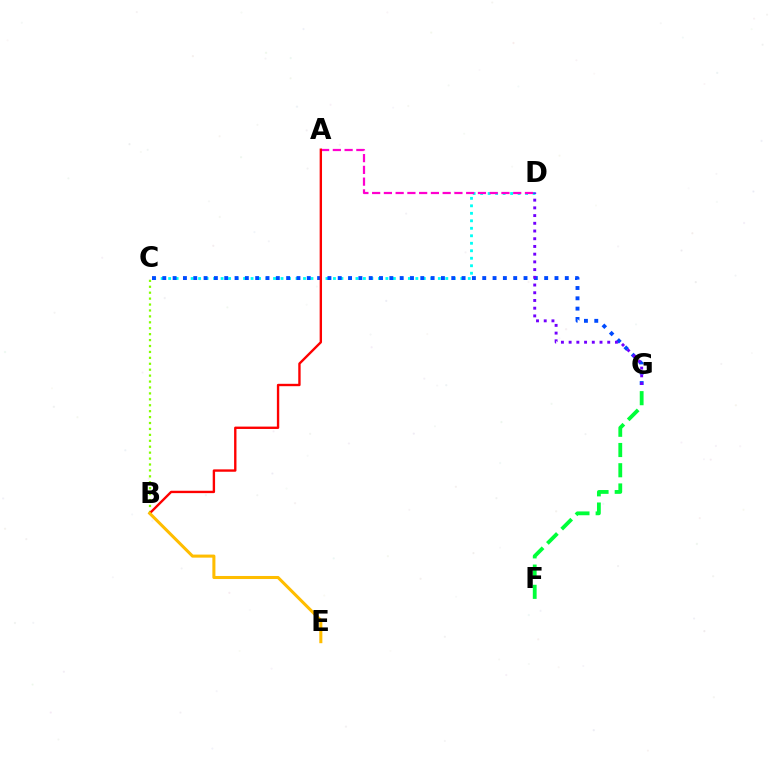{('C', 'D'): [{'color': '#00fff6', 'line_style': 'dotted', 'thickness': 2.04}], ('C', 'G'): [{'color': '#004bff', 'line_style': 'dotted', 'thickness': 2.8}], ('B', 'C'): [{'color': '#84ff00', 'line_style': 'dotted', 'thickness': 1.61}], ('F', 'G'): [{'color': '#00ff39', 'line_style': 'dashed', 'thickness': 2.75}], ('A', 'D'): [{'color': '#ff00cf', 'line_style': 'dashed', 'thickness': 1.6}], ('D', 'G'): [{'color': '#7200ff', 'line_style': 'dotted', 'thickness': 2.1}], ('A', 'B'): [{'color': '#ff0000', 'line_style': 'solid', 'thickness': 1.71}], ('B', 'E'): [{'color': '#ffbd00', 'line_style': 'solid', 'thickness': 2.19}]}